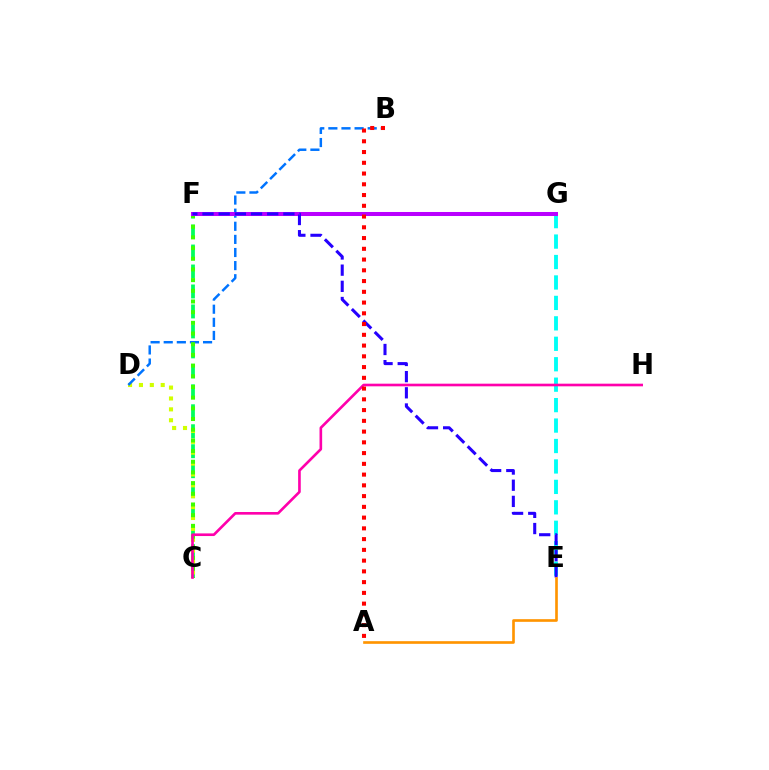{('C', 'F'): [{'color': '#00ff5c', 'line_style': 'dashed', 'thickness': 2.71}, {'color': '#3dff00', 'line_style': 'dotted', 'thickness': 2.9}], ('C', 'D'): [{'color': '#d1ff00', 'line_style': 'dotted', 'thickness': 2.96}], ('B', 'D'): [{'color': '#0074ff', 'line_style': 'dashed', 'thickness': 1.78}], ('E', 'G'): [{'color': '#00fff6', 'line_style': 'dashed', 'thickness': 2.78}], ('F', 'G'): [{'color': '#b900ff', 'line_style': 'solid', 'thickness': 2.9}], ('E', 'F'): [{'color': '#2500ff', 'line_style': 'dashed', 'thickness': 2.2}], ('C', 'H'): [{'color': '#ff00ac', 'line_style': 'solid', 'thickness': 1.9}], ('A', 'B'): [{'color': '#ff0000', 'line_style': 'dotted', 'thickness': 2.92}], ('A', 'E'): [{'color': '#ff9400', 'line_style': 'solid', 'thickness': 1.91}]}